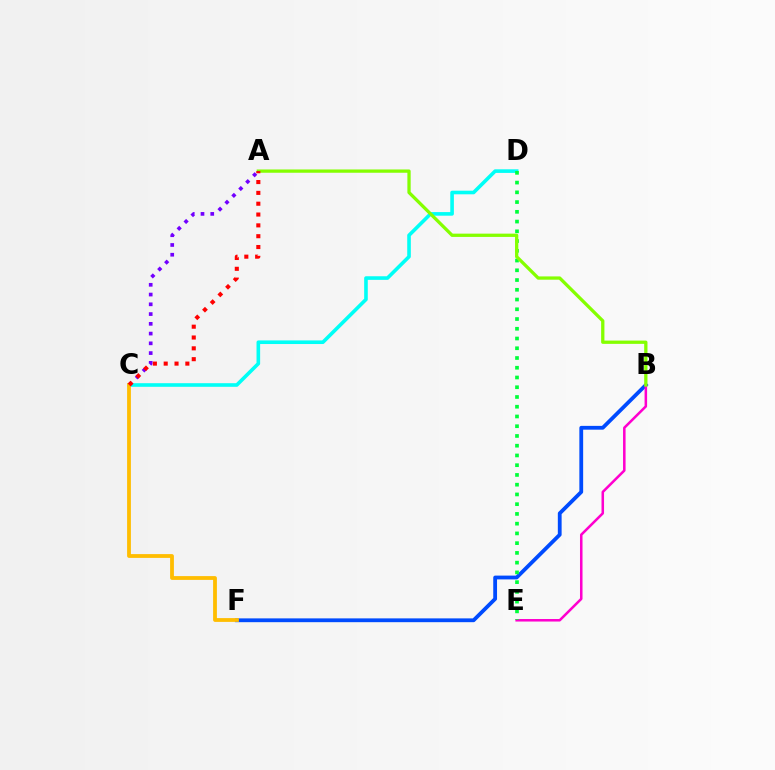{('C', 'D'): [{'color': '#00fff6', 'line_style': 'solid', 'thickness': 2.6}], ('B', 'F'): [{'color': '#004bff', 'line_style': 'solid', 'thickness': 2.73}], ('B', 'E'): [{'color': '#ff00cf', 'line_style': 'solid', 'thickness': 1.82}], ('D', 'E'): [{'color': '#00ff39', 'line_style': 'dotted', 'thickness': 2.65}], ('A', 'B'): [{'color': '#84ff00', 'line_style': 'solid', 'thickness': 2.36}], ('A', 'C'): [{'color': '#7200ff', 'line_style': 'dotted', 'thickness': 2.65}, {'color': '#ff0000', 'line_style': 'dotted', 'thickness': 2.94}], ('C', 'F'): [{'color': '#ffbd00', 'line_style': 'solid', 'thickness': 2.73}]}